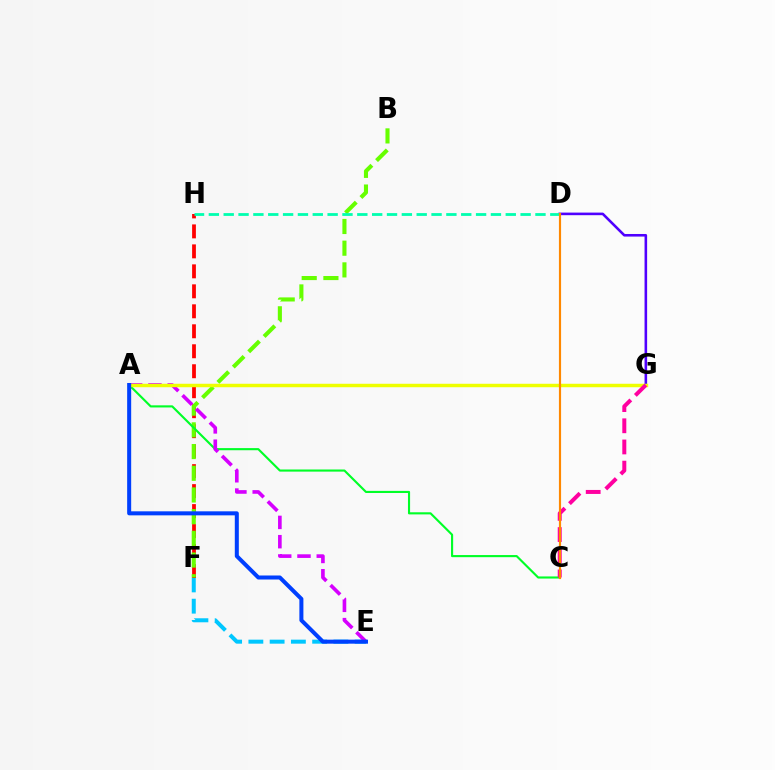{('D', 'G'): [{'color': '#4f00ff', 'line_style': 'solid', 'thickness': 1.86}], ('E', 'F'): [{'color': '#00c7ff', 'line_style': 'dashed', 'thickness': 2.89}], ('F', 'H'): [{'color': '#ff0000', 'line_style': 'dashed', 'thickness': 2.71}], ('B', 'F'): [{'color': '#66ff00', 'line_style': 'dashed', 'thickness': 2.95}], ('A', 'C'): [{'color': '#00ff27', 'line_style': 'solid', 'thickness': 1.53}], ('D', 'H'): [{'color': '#00ffaf', 'line_style': 'dashed', 'thickness': 2.02}], ('A', 'E'): [{'color': '#d600ff', 'line_style': 'dashed', 'thickness': 2.62}, {'color': '#003fff', 'line_style': 'solid', 'thickness': 2.89}], ('A', 'G'): [{'color': '#eeff00', 'line_style': 'solid', 'thickness': 2.49}], ('C', 'G'): [{'color': '#ff00a0', 'line_style': 'dashed', 'thickness': 2.88}], ('C', 'D'): [{'color': '#ff8800', 'line_style': 'solid', 'thickness': 1.57}]}